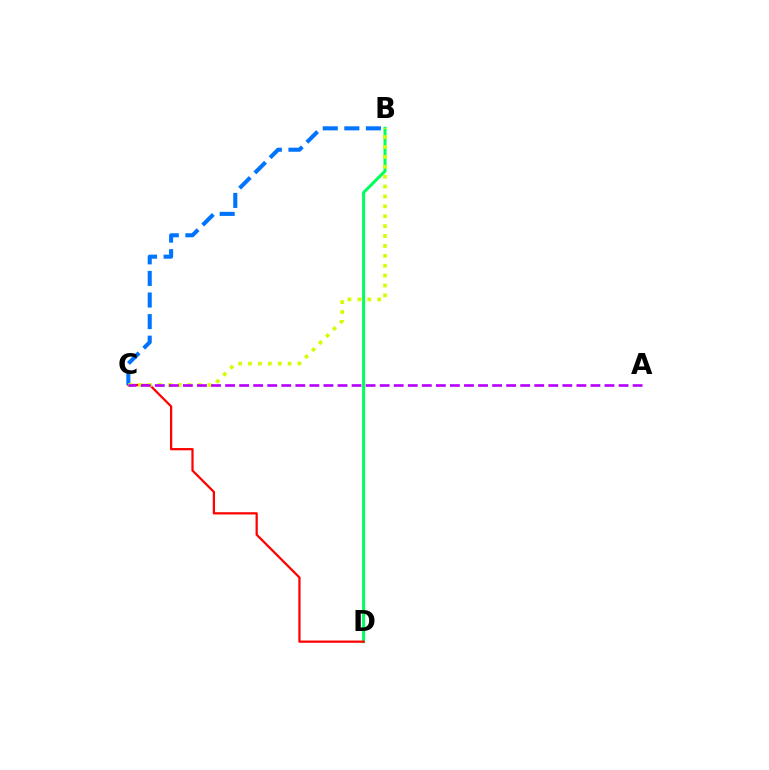{('B', 'D'): [{'color': '#00ff5c', 'line_style': 'solid', 'thickness': 2.18}], ('C', 'D'): [{'color': '#ff0000', 'line_style': 'solid', 'thickness': 1.62}], ('B', 'C'): [{'color': '#0074ff', 'line_style': 'dashed', 'thickness': 2.93}, {'color': '#d1ff00', 'line_style': 'dotted', 'thickness': 2.69}], ('A', 'C'): [{'color': '#b900ff', 'line_style': 'dashed', 'thickness': 1.91}]}